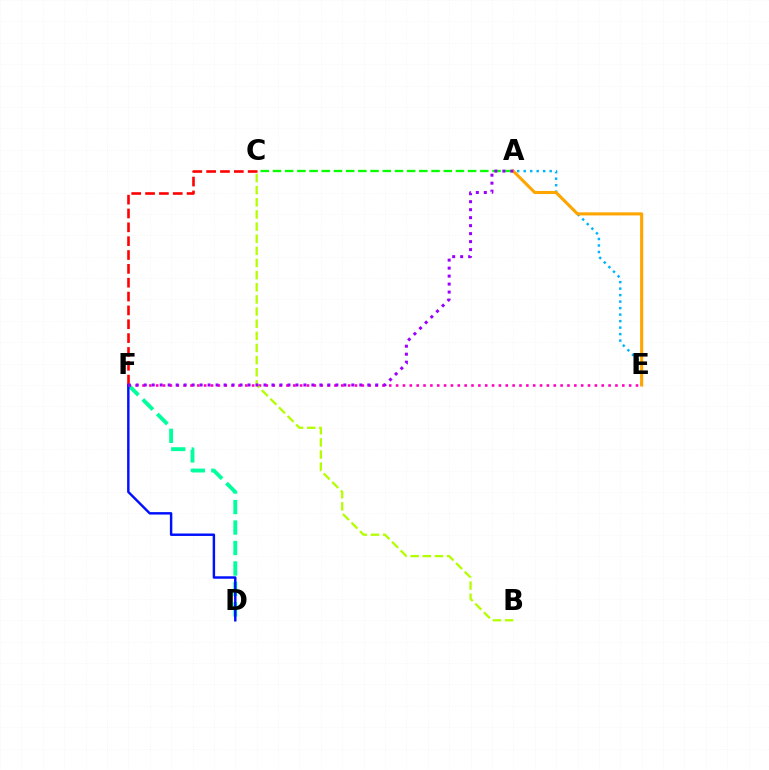{('C', 'F'): [{'color': '#ff0000', 'line_style': 'dashed', 'thickness': 1.88}], ('D', 'F'): [{'color': '#00ff9d', 'line_style': 'dashed', 'thickness': 2.78}, {'color': '#0010ff', 'line_style': 'solid', 'thickness': 1.76}], ('A', 'E'): [{'color': '#00b5ff', 'line_style': 'dotted', 'thickness': 1.77}, {'color': '#ffa500', 'line_style': 'solid', 'thickness': 2.22}], ('E', 'F'): [{'color': '#ff00bd', 'line_style': 'dotted', 'thickness': 1.86}], ('A', 'C'): [{'color': '#08ff00', 'line_style': 'dashed', 'thickness': 1.66}], ('B', 'C'): [{'color': '#b3ff00', 'line_style': 'dashed', 'thickness': 1.65}], ('A', 'F'): [{'color': '#9b00ff', 'line_style': 'dotted', 'thickness': 2.17}]}